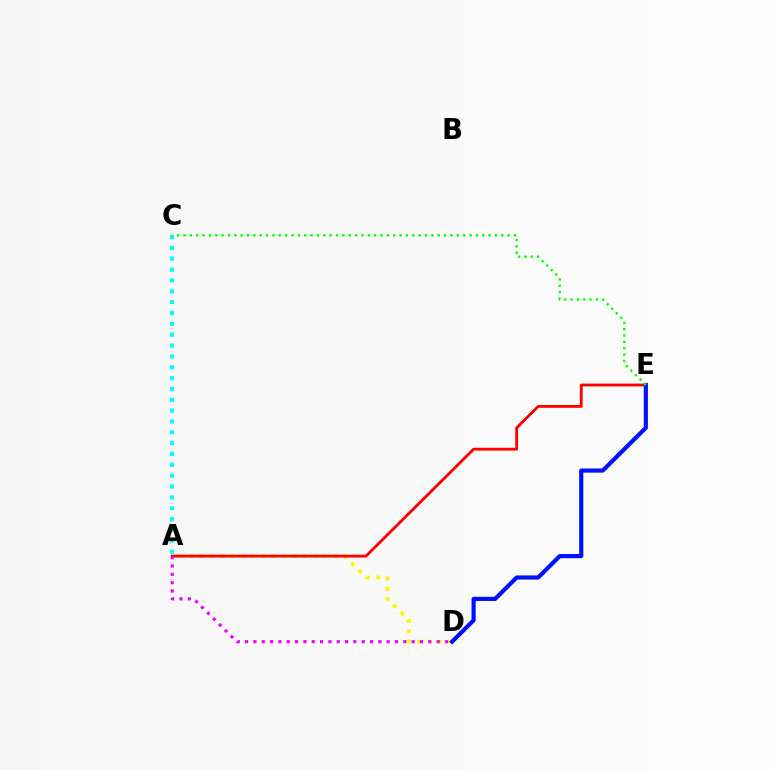{('A', 'C'): [{'color': '#00fff6', 'line_style': 'dotted', 'thickness': 2.95}], ('A', 'D'): [{'color': '#fcf500', 'line_style': 'dotted', 'thickness': 2.8}, {'color': '#ee00ff', 'line_style': 'dotted', 'thickness': 2.26}], ('A', 'E'): [{'color': '#ff0000', 'line_style': 'solid', 'thickness': 2.04}], ('D', 'E'): [{'color': '#0010ff', 'line_style': 'solid', 'thickness': 2.99}], ('C', 'E'): [{'color': '#08ff00', 'line_style': 'dotted', 'thickness': 1.73}]}